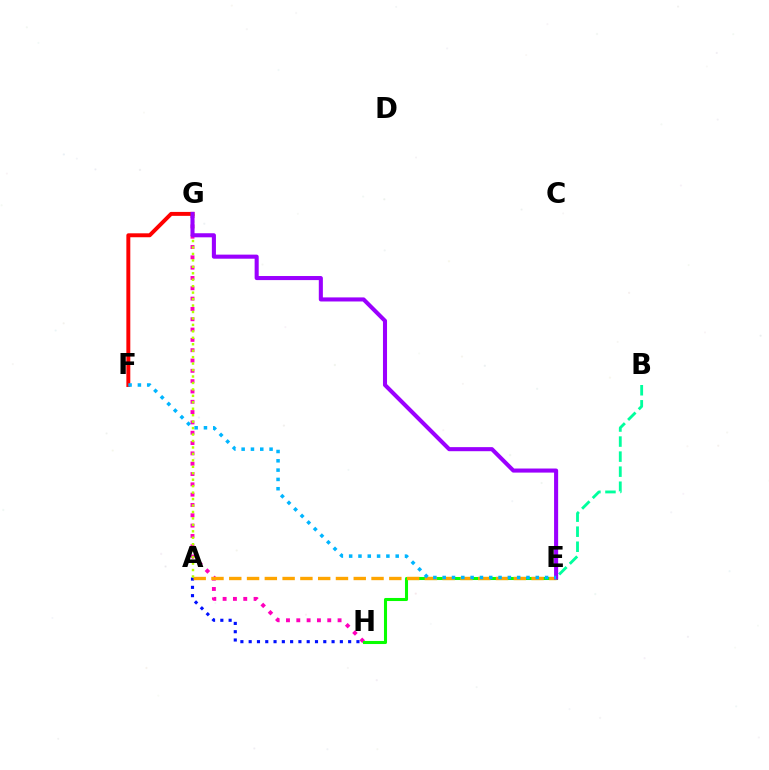{('B', 'E'): [{'color': '#00ff9d', 'line_style': 'dashed', 'thickness': 2.04}], ('G', 'H'): [{'color': '#ff00bd', 'line_style': 'dotted', 'thickness': 2.8}], ('A', 'H'): [{'color': '#0010ff', 'line_style': 'dotted', 'thickness': 2.25}], ('F', 'G'): [{'color': '#ff0000', 'line_style': 'solid', 'thickness': 2.84}], ('E', 'H'): [{'color': '#08ff00', 'line_style': 'solid', 'thickness': 2.2}], ('A', 'E'): [{'color': '#ffa500', 'line_style': 'dashed', 'thickness': 2.42}], ('A', 'G'): [{'color': '#b3ff00', 'line_style': 'dotted', 'thickness': 1.75}], ('E', 'G'): [{'color': '#9b00ff', 'line_style': 'solid', 'thickness': 2.93}], ('E', 'F'): [{'color': '#00b5ff', 'line_style': 'dotted', 'thickness': 2.53}]}